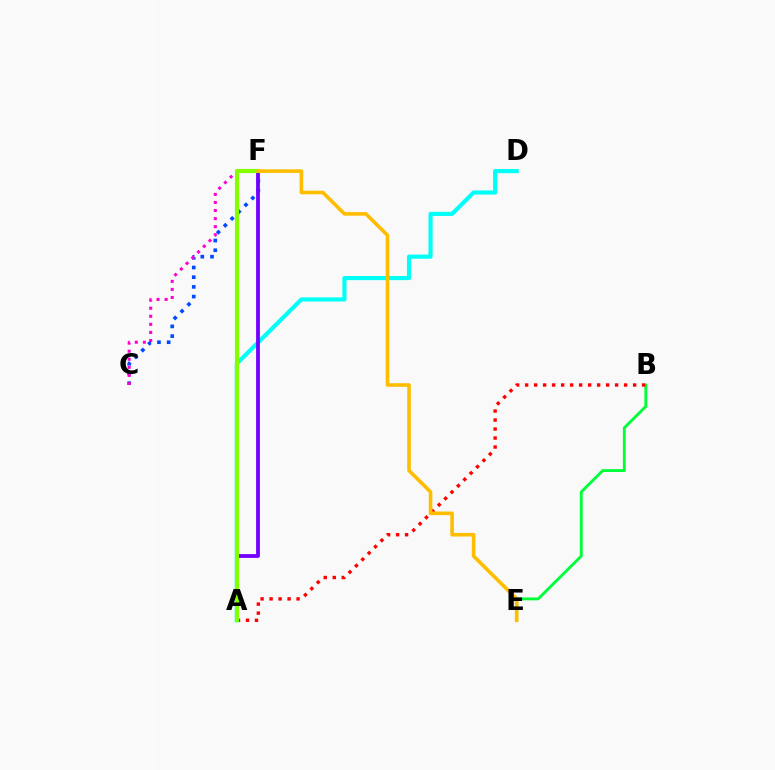{('B', 'E'): [{'color': '#00ff39', 'line_style': 'solid', 'thickness': 2.07}], ('A', 'D'): [{'color': '#00fff6', 'line_style': 'solid', 'thickness': 2.98}], ('C', 'F'): [{'color': '#004bff', 'line_style': 'dotted', 'thickness': 2.63}, {'color': '#ff00cf', 'line_style': 'dotted', 'thickness': 2.19}], ('A', 'B'): [{'color': '#ff0000', 'line_style': 'dotted', 'thickness': 2.44}], ('A', 'F'): [{'color': '#7200ff', 'line_style': 'solid', 'thickness': 2.74}, {'color': '#84ff00', 'line_style': 'solid', 'thickness': 2.97}], ('E', 'F'): [{'color': '#ffbd00', 'line_style': 'solid', 'thickness': 2.6}]}